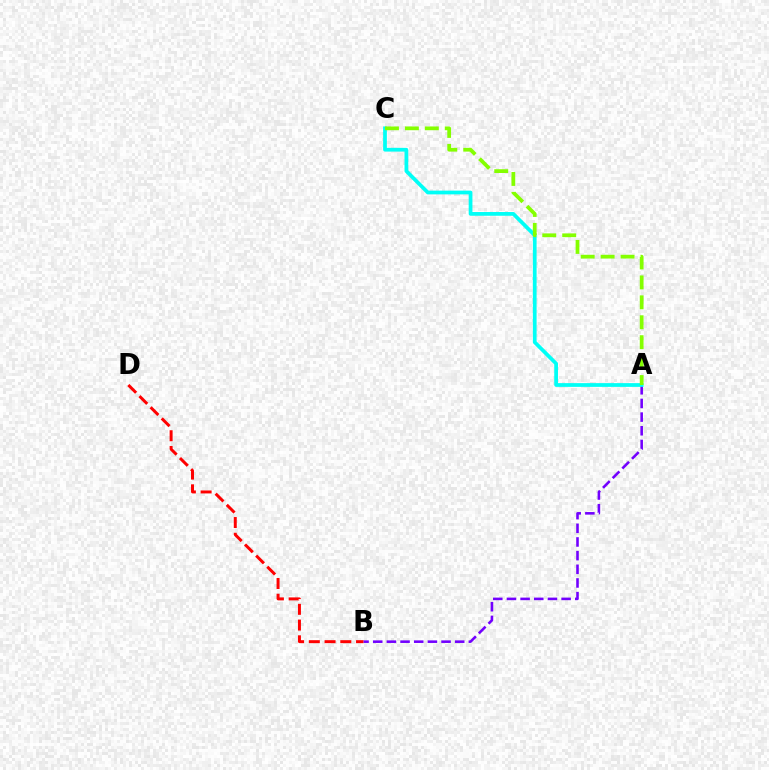{('B', 'D'): [{'color': '#ff0000', 'line_style': 'dashed', 'thickness': 2.14}], ('A', 'B'): [{'color': '#7200ff', 'line_style': 'dashed', 'thickness': 1.86}], ('A', 'C'): [{'color': '#00fff6', 'line_style': 'solid', 'thickness': 2.69}, {'color': '#84ff00', 'line_style': 'dashed', 'thickness': 2.71}]}